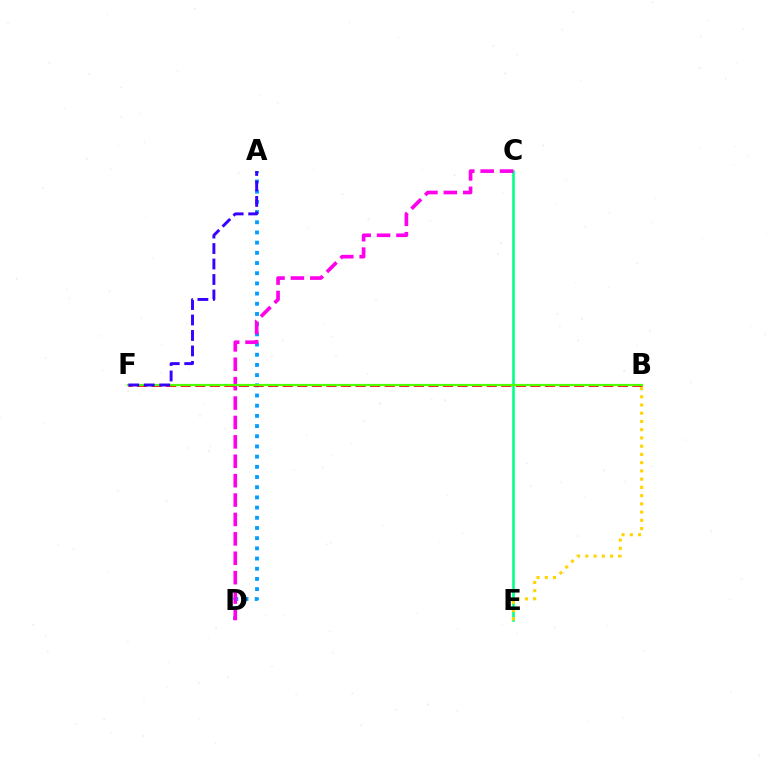{('A', 'D'): [{'color': '#009eff', 'line_style': 'dotted', 'thickness': 2.77}], ('C', 'E'): [{'color': '#00ff86', 'line_style': 'solid', 'thickness': 1.87}], ('B', 'E'): [{'color': '#ffd500', 'line_style': 'dotted', 'thickness': 2.24}], ('C', 'D'): [{'color': '#ff00ed', 'line_style': 'dashed', 'thickness': 2.64}], ('B', 'F'): [{'color': '#ff0000', 'line_style': 'dashed', 'thickness': 1.98}, {'color': '#4fff00', 'line_style': 'solid', 'thickness': 1.56}], ('A', 'F'): [{'color': '#3700ff', 'line_style': 'dashed', 'thickness': 2.1}]}